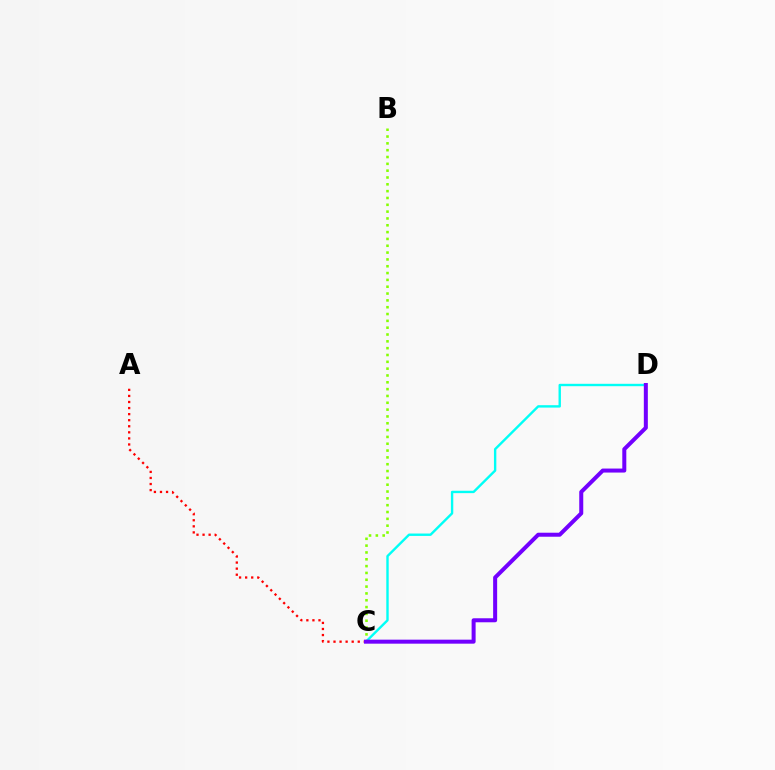{('B', 'C'): [{'color': '#84ff00', 'line_style': 'dotted', 'thickness': 1.85}], ('A', 'C'): [{'color': '#ff0000', 'line_style': 'dotted', 'thickness': 1.65}], ('C', 'D'): [{'color': '#00fff6', 'line_style': 'solid', 'thickness': 1.72}, {'color': '#7200ff', 'line_style': 'solid', 'thickness': 2.89}]}